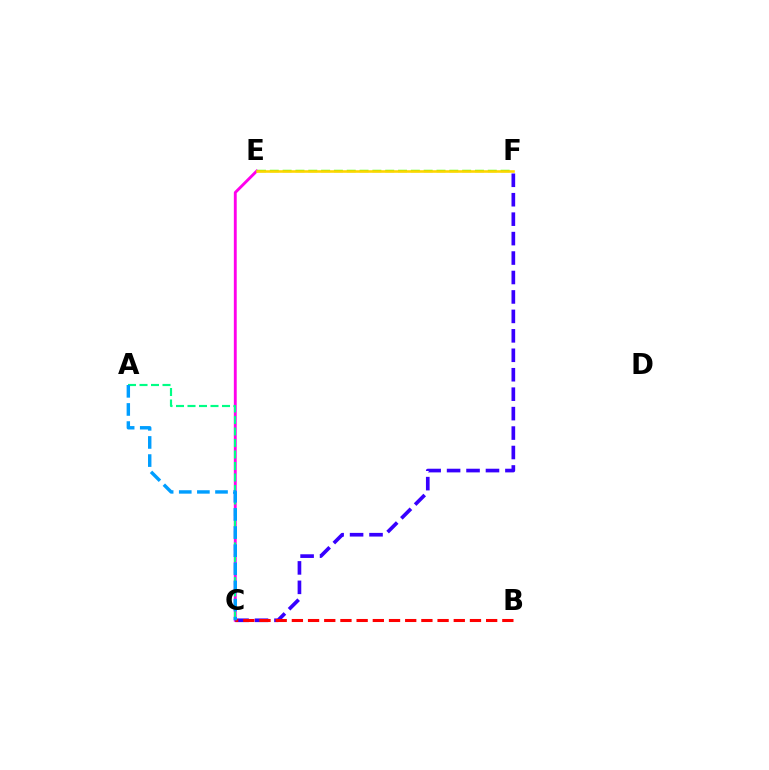{('C', 'E'): [{'color': '#ff00ed', 'line_style': 'solid', 'thickness': 2.07}], ('E', 'F'): [{'color': '#4fff00', 'line_style': 'dashed', 'thickness': 1.74}, {'color': '#ffd500', 'line_style': 'solid', 'thickness': 1.86}], ('A', 'C'): [{'color': '#00ff86', 'line_style': 'dashed', 'thickness': 1.56}, {'color': '#009eff', 'line_style': 'dashed', 'thickness': 2.46}], ('C', 'F'): [{'color': '#3700ff', 'line_style': 'dashed', 'thickness': 2.64}], ('B', 'C'): [{'color': '#ff0000', 'line_style': 'dashed', 'thickness': 2.2}]}